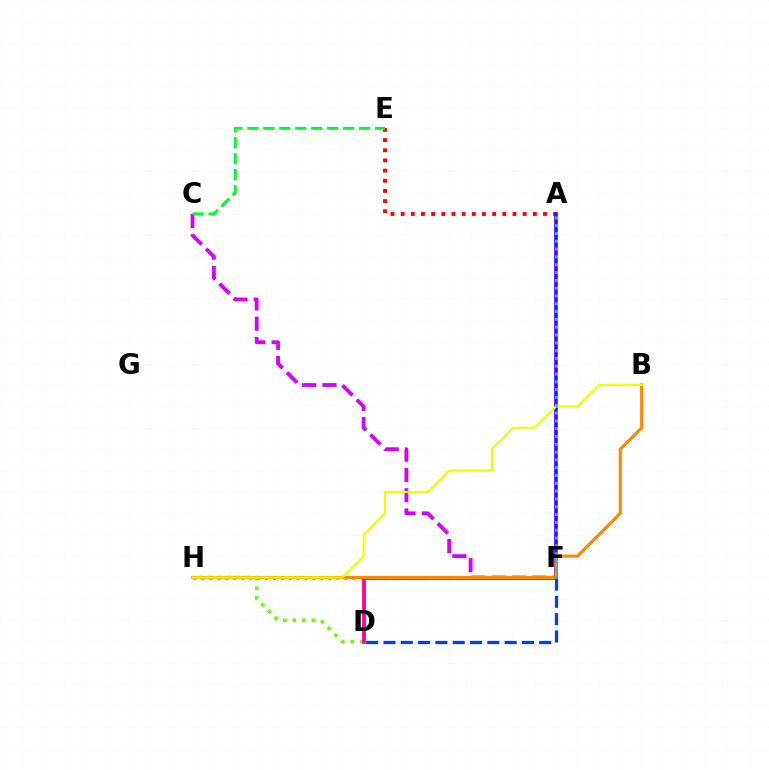{('D', 'H'): [{'color': '#66ff00', 'line_style': 'dotted', 'thickness': 2.59}], ('C', 'F'): [{'color': '#d600ff', 'line_style': 'dashed', 'thickness': 2.75}], ('A', 'E'): [{'color': '#ff0000', 'line_style': 'dotted', 'thickness': 2.76}], ('A', 'F'): [{'color': '#4f00ff', 'line_style': 'solid', 'thickness': 2.64}, {'color': '#00c7ff', 'line_style': 'dotted', 'thickness': 2.12}], ('C', 'E'): [{'color': '#00ff27', 'line_style': 'dashed', 'thickness': 2.17}], ('F', 'H'): [{'color': '#00ffaf', 'line_style': 'dotted', 'thickness': 2.16}], ('D', 'F'): [{'color': '#ff00a0', 'line_style': 'solid', 'thickness': 2.74}, {'color': '#003fff', 'line_style': 'dashed', 'thickness': 2.35}], ('B', 'H'): [{'color': '#ff8800', 'line_style': 'solid', 'thickness': 2.27}, {'color': '#eeff00', 'line_style': 'solid', 'thickness': 1.53}]}